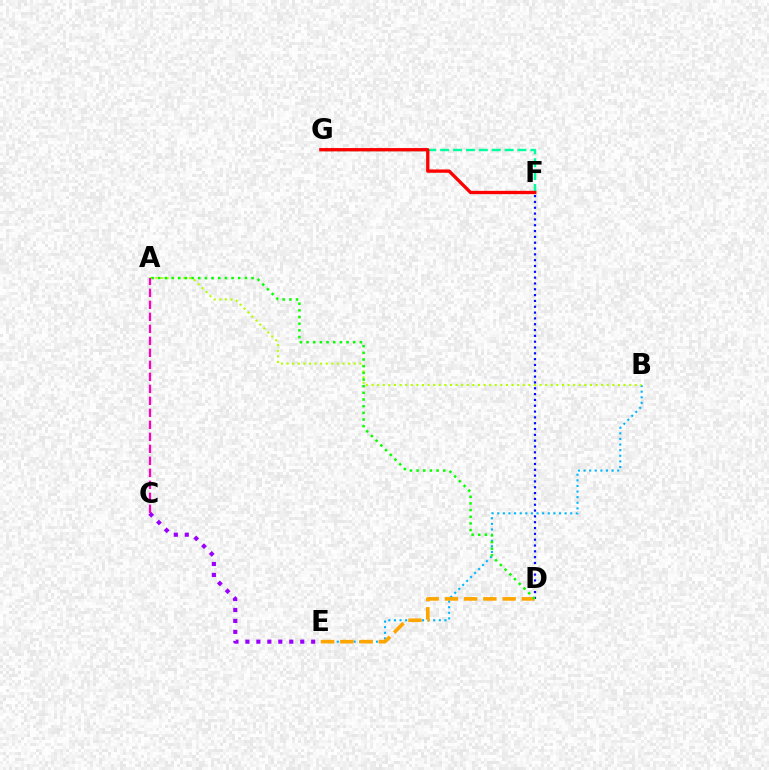{('D', 'F'): [{'color': '#0010ff', 'line_style': 'dotted', 'thickness': 1.58}], ('F', 'G'): [{'color': '#00ff9d', 'line_style': 'dashed', 'thickness': 1.75}, {'color': '#ff0000', 'line_style': 'solid', 'thickness': 2.39}], ('B', 'E'): [{'color': '#00b5ff', 'line_style': 'dotted', 'thickness': 1.52}], ('D', 'E'): [{'color': '#ffa500', 'line_style': 'dashed', 'thickness': 2.62}], ('A', 'B'): [{'color': '#b3ff00', 'line_style': 'dotted', 'thickness': 1.52}], ('C', 'E'): [{'color': '#9b00ff', 'line_style': 'dotted', 'thickness': 2.98}], ('A', 'C'): [{'color': '#ff00bd', 'line_style': 'dashed', 'thickness': 1.63}], ('A', 'D'): [{'color': '#08ff00', 'line_style': 'dotted', 'thickness': 1.81}]}